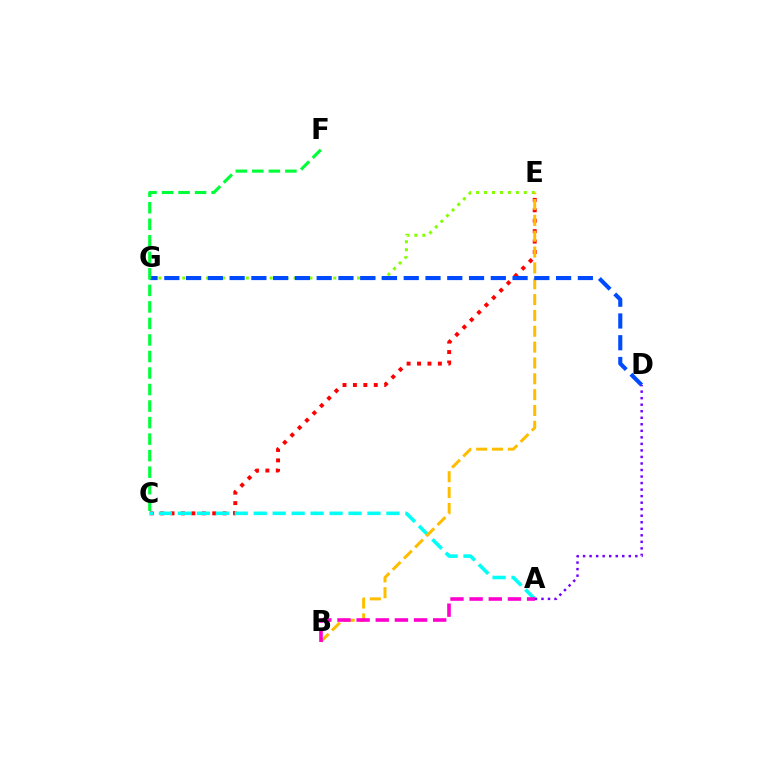{('C', 'E'): [{'color': '#ff0000', 'line_style': 'dotted', 'thickness': 2.83}], ('E', 'G'): [{'color': '#84ff00', 'line_style': 'dotted', 'thickness': 2.16}], ('A', 'C'): [{'color': '#00fff6', 'line_style': 'dashed', 'thickness': 2.58}], ('B', 'E'): [{'color': '#ffbd00', 'line_style': 'dashed', 'thickness': 2.15}], ('D', 'G'): [{'color': '#004bff', 'line_style': 'dashed', 'thickness': 2.96}], ('A', 'B'): [{'color': '#ff00cf', 'line_style': 'dashed', 'thickness': 2.6}], ('A', 'D'): [{'color': '#7200ff', 'line_style': 'dotted', 'thickness': 1.77}], ('C', 'F'): [{'color': '#00ff39', 'line_style': 'dashed', 'thickness': 2.25}]}